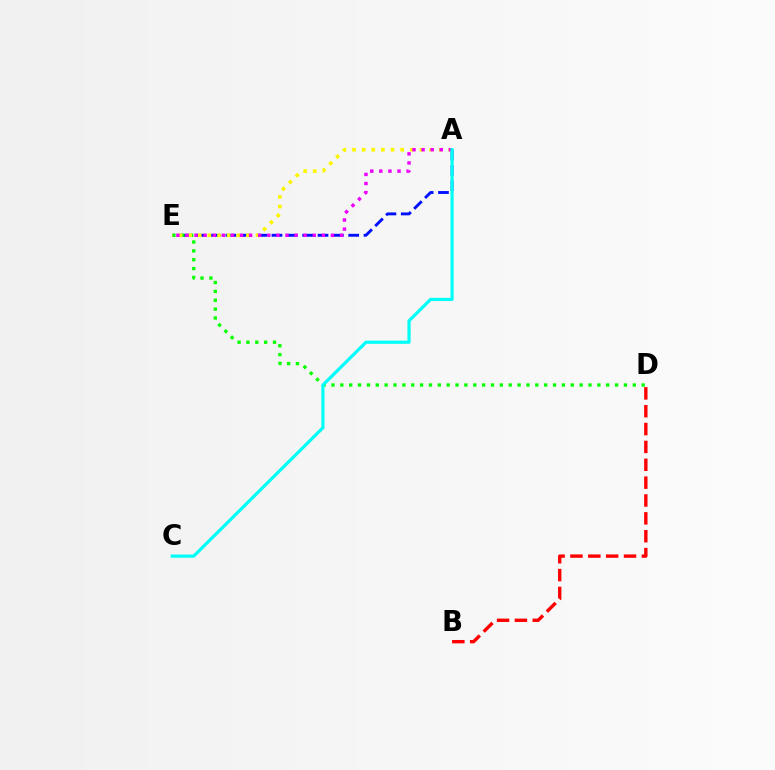{('A', 'E'): [{'color': '#0010ff', 'line_style': 'dashed', 'thickness': 2.08}, {'color': '#fcf500', 'line_style': 'dotted', 'thickness': 2.61}, {'color': '#ee00ff', 'line_style': 'dotted', 'thickness': 2.47}], ('D', 'E'): [{'color': '#08ff00', 'line_style': 'dotted', 'thickness': 2.41}], ('B', 'D'): [{'color': '#ff0000', 'line_style': 'dashed', 'thickness': 2.43}], ('A', 'C'): [{'color': '#00fff6', 'line_style': 'solid', 'thickness': 2.29}]}